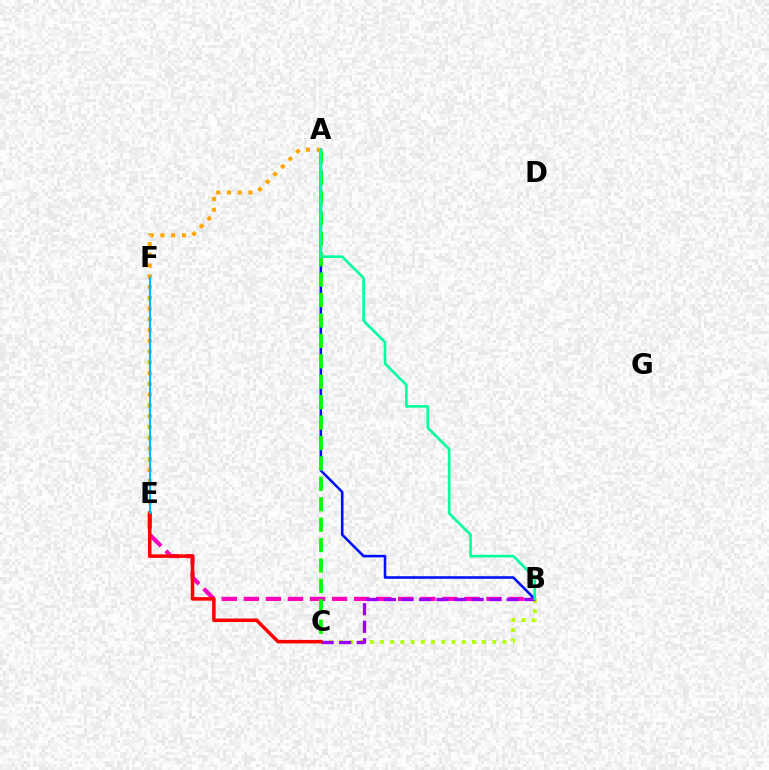{('B', 'E'): [{'color': '#ff00bd', 'line_style': 'dashed', 'thickness': 3.0}], ('A', 'B'): [{'color': '#0010ff', 'line_style': 'solid', 'thickness': 1.85}, {'color': '#00ff9d', 'line_style': 'solid', 'thickness': 1.89}], ('A', 'C'): [{'color': '#08ff00', 'line_style': 'dashed', 'thickness': 2.77}], ('B', 'C'): [{'color': '#b3ff00', 'line_style': 'dotted', 'thickness': 2.78}, {'color': '#9b00ff', 'line_style': 'dashed', 'thickness': 2.38}], ('A', 'E'): [{'color': '#ffa500', 'line_style': 'dotted', 'thickness': 2.92}], ('C', 'E'): [{'color': '#ff0000', 'line_style': 'solid', 'thickness': 2.54}], ('E', 'F'): [{'color': '#00b5ff', 'line_style': 'solid', 'thickness': 1.5}]}